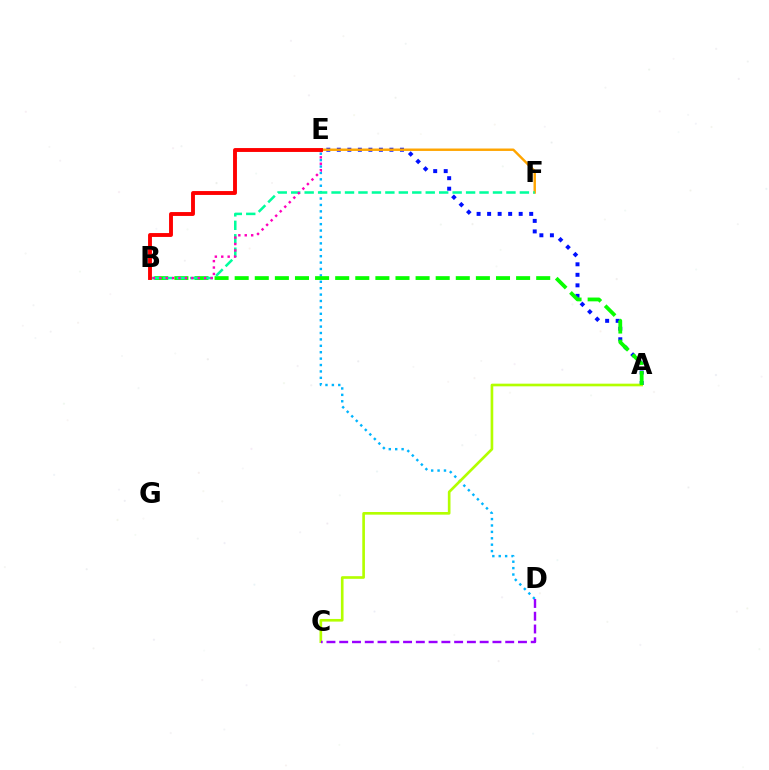{('A', 'E'): [{'color': '#0010ff', 'line_style': 'dotted', 'thickness': 2.86}], ('E', 'F'): [{'color': '#ffa500', 'line_style': 'solid', 'thickness': 1.74}], ('D', 'E'): [{'color': '#00b5ff', 'line_style': 'dotted', 'thickness': 1.74}], ('A', 'C'): [{'color': '#b3ff00', 'line_style': 'solid', 'thickness': 1.91}], ('A', 'B'): [{'color': '#08ff00', 'line_style': 'dashed', 'thickness': 2.73}], ('B', 'F'): [{'color': '#00ff9d', 'line_style': 'dashed', 'thickness': 1.83}], ('B', 'E'): [{'color': '#ff00bd', 'line_style': 'dotted', 'thickness': 1.74}, {'color': '#ff0000', 'line_style': 'solid', 'thickness': 2.79}], ('C', 'D'): [{'color': '#9b00ff', 'line_style': 'dashed', 'thickness': 1.73}]}